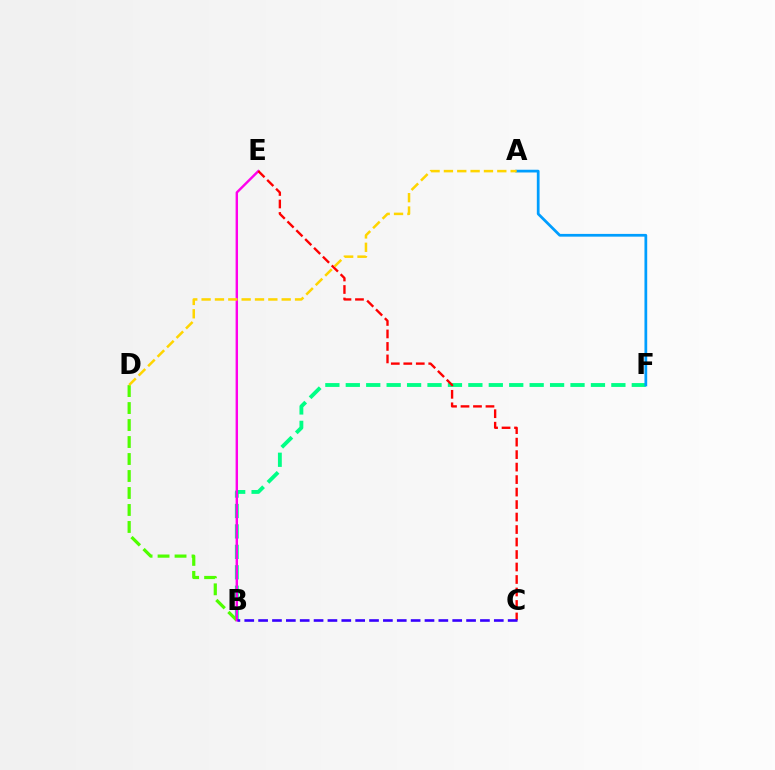{('B', 'F'): [{'color': '#00ff86', 'line_style': 'dashed', 'thickness': 2.78}], ('B', 'D'): [{'color': '#4fff00', 'line_style': 'dashed', 'thickness': 2.31}], ('B', 'E'): [{'color': '#ff00ed', 'line_style': 'solid', 'thickness': 1.73}], ('A', 'F'): [{'color': '#009eff', 'line_style': 'solid', 'thickness': 1.97}], ('C', 'E'): [{'color': '#ff0000', 'line_style': 'dashed', 'thickness': 1.7}], ('B', 'C'): [{'color': '#3700ff', 'line_style': 'dashed', 'thickness': 1.88}], ('A', 'D'): [{'color': '#ffd500', 'line_style': 'dashed', 'thickness': 1.81}]}